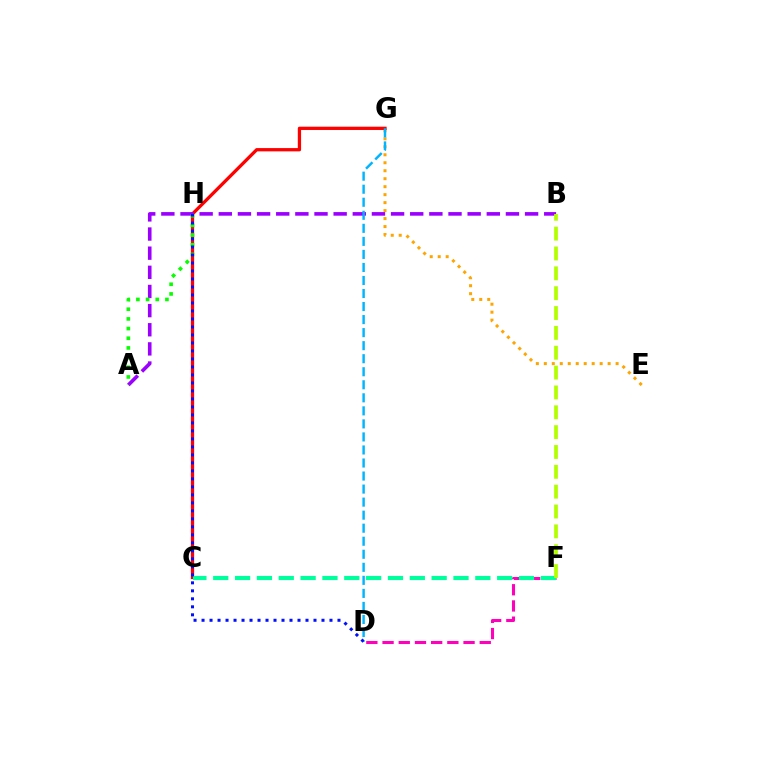{('E', 'G'): [{'color': '#ffa500', 'line_style': 'dotted', 'thickness': 2.17}], ('C', 'G'): [{'color': '#ff0000', 'line_style': 'solid', 'thickness': 2.36}], ('D', 'F'): [{'color': '#ff00bd', 'line_style': 'dashed', 'thickness': 2.2}], ('C', 'F'): [{'color': '#00ff9d', 'line_style': 'dashed', 'thickness': 2.97}], ('A', 'B'): [{'color': '#9b00ff', 'line_style': 'dashed', 'thickness': 2.6}], ('B', 'F'): [{'color': '#b3ff00', 'line_style': 'dashed', 'thickness': 2.7}], ('A', 'H'): [{'color': '#08ff00', 'line_style': 'dotted', 'thickness': 2.63}], ('D', 'G'): [{'color': '#00b5ff', 'line_style': 'dashed', 'thickness': 1.77}], ('D', 'H'): [{'color': '#0010ff', 'line_style': 'dotted', 'thickness': 2.17}]}